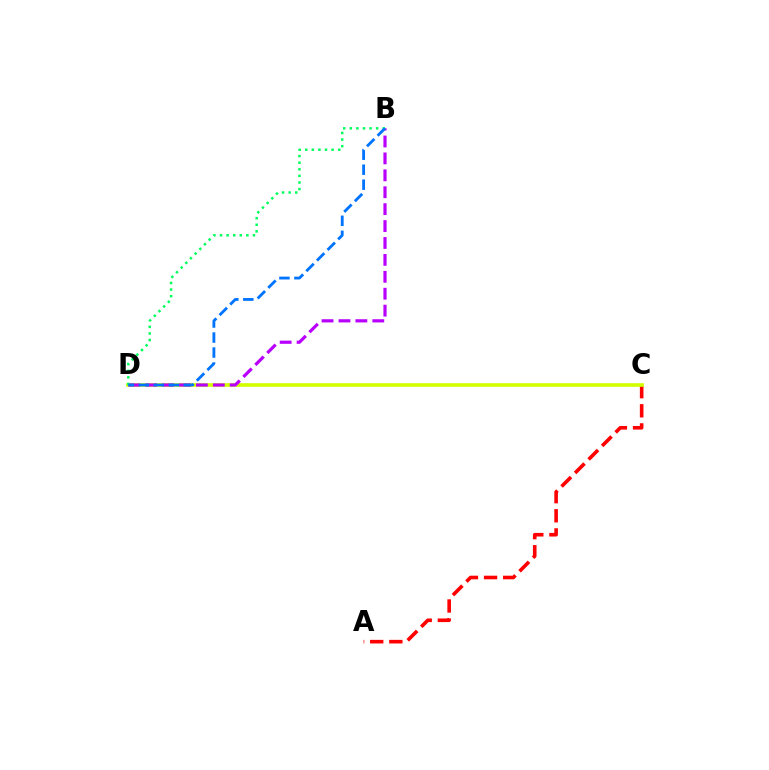{('A', 'C'): [{'color': '#ff0000', 'line_style': 'dashed', 'thickness': 2.6}], ('C', 'D'): [{'color': '#d1ff00', 'line_style': 'solid', 'thickness': 2.63}], ('B', 'D'): [{'color': '#b900ff', 'line_style': 'dashed', 'thickness': 2.3}, {'color': '#00ff5c', 'line_style': 'dotted', 'thickness': 1.79}, {'color': '#0074ff', 'line_style': 'dashed', 'thickness': 2.04}]}